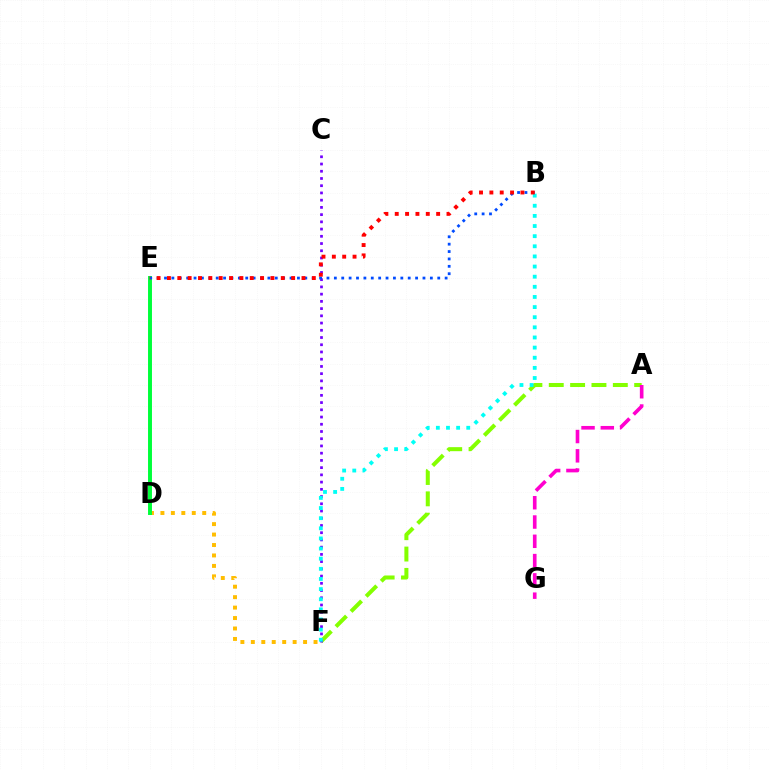{('D', 'F'): [{'color': '#ffbd00', 'line_style': 'dotted', 'thickness': 2.84}], ('A', 'F'): [{'color': '#84ff00', 'line_style': 'dashed', 'thickness': 2.9}], ('C', 'F'): [{'color': '#7200ff', 'line_style': 'dotted', 'thickness': 1.96}], ('B', 'F'): [{'color': '#00fff6', 'line_style': 'dotted', 'thickness': 2.75}], ('D', 'E'): [{'color': '#00ff39', 'line_style': 'solid', 'thickness': 2.83}], ('B', 'E'): [{'color': '#004bff', 'line_style': 'dotted', 'thickness': 2.01}, {'color': '#ff0000', 'line_style': 'dotted', 'thickness': 2.81}], ('A', 'G'): [{'color': '#ff00cf', 'line_style': 'dashed', 'thickness': 2.62}]}